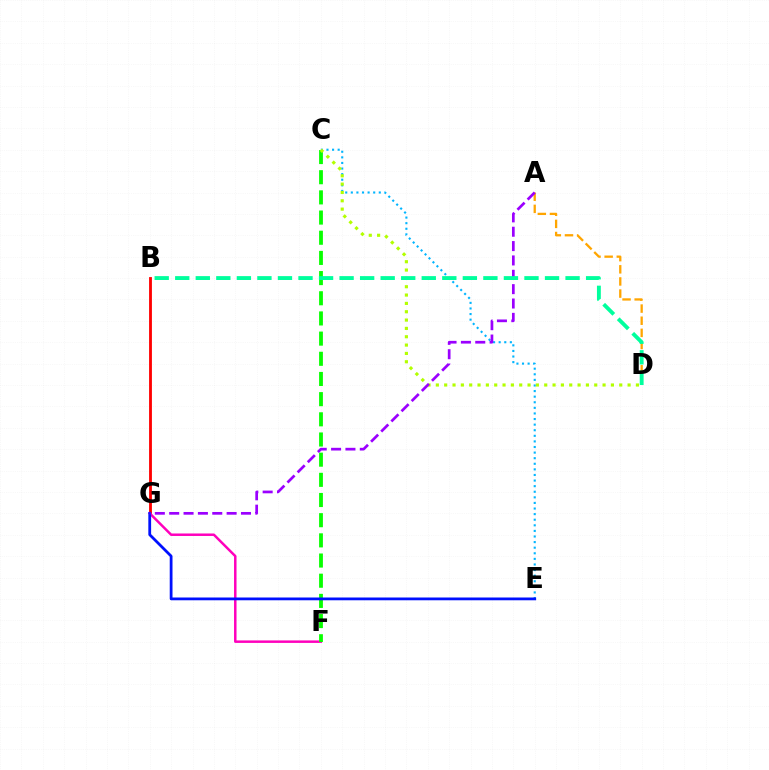{('B', 'G'): [{'color': '#ff0000', 'line_style': 'solid', 'thickness': 2.03}], ('C', 'E'): [{'color': '#00b5ff', 'line_style': 'dotted', 'thickness': 1.52}], ('A', 'D'): [{'color': '#ffa500', 'line_style': 'dashed', 'thickness': 1.65}], ('F', 'G'): [{'color': '#ff00bd', 'line_style': 'solid', 'thickness': 1.79}], ('C', 'F'): [{'color': '#08ff00', 'line_style': 'dashed', 'thickness': 2.74}], ('E', 'G'): [{'color': '#0010ff', 'line_style': 'solid', 'thickness': 2.0}], ('C', 'D'): [{'color': '#b3ff00', 'line_style': 'dotted', 'thickness': 2.26}], ('A', 'G'): [{'color': '#9b00ff', 'line_style': 'dashed', 'thickness': 1.95}], ('B', 'D'): [{'color': '#00ff9d', 'line_style': 'dashed', 'thickness': 2.79}]}